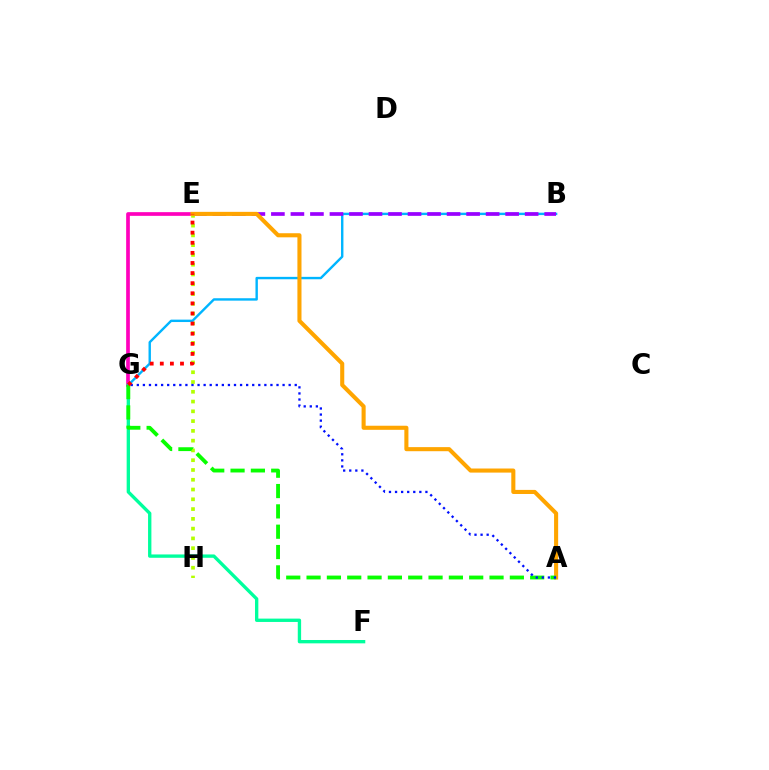{('E', 'H'): [{'color': '#b3ff00', 'line_style': 'dotted', 'thickness': 2.66}], ('E', 'G'): [{'color': '#ff00bd', 'line_style': 'solid', 'thickness': 2.66}, {'color': '#ff0000', 'line_style': 'dotted', 'thickness': 2.74}], ('F', 'G'): [{'color': '#00ff9d', 'line_style': 'solid', 'thickness': 2.41}], ('B', 'G'): [{'color': '#00b5ff', 'line_style': 'solid', 'thickness': 1.73}], ('B', 'E'): [{'color': '#9b00ff', 'line_style': 'dashed', 'thickness': 2.65}], ('A', 'E'): [{'color': '#ffa500', 'line_style': 'solid', 'thickness': 2.94}], ('A', 'G'): [{'color': '#08ff00', 'line_style': 'dashed', 'thickness': 2.76}, {'color': '#0010ff', 'line_style': 'dotted', 'thickness': 1.65}]}